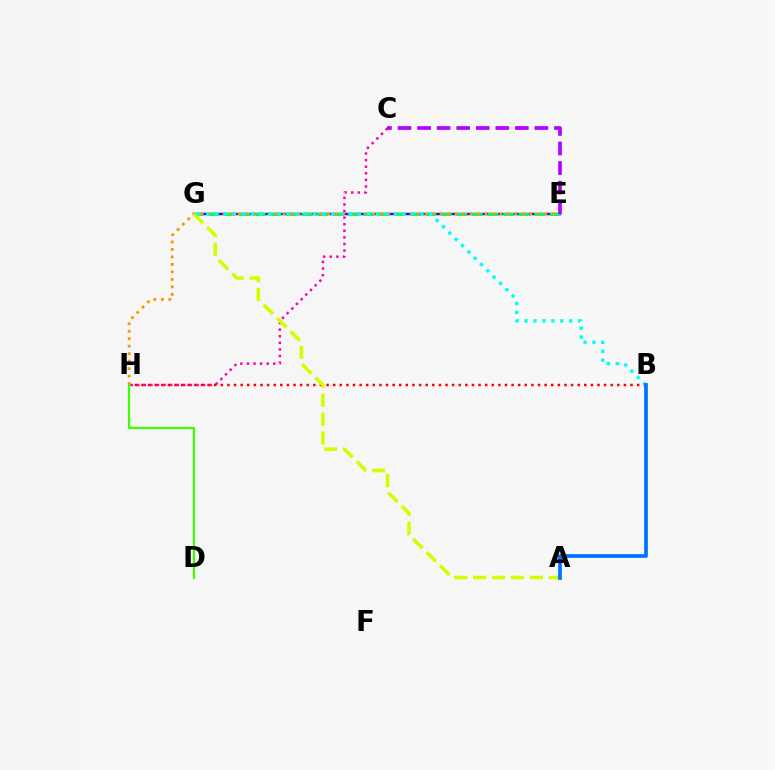{('E', 'G'): [{'color': '#2500ff', 'line_style': 'solid', 'thickness': 1.74}, {'color': '#00ff5c', 'line_style': 'dashed', 'thickness': 2.11}], ('C', 'H'): [{'color': '#ff00ac', 'line_style': 'dotted', 'thickness': 1.79}], ('B', 'H'): [{'color': '#ff0000', 'line_style': 'dotted', 'thickness': 1.8}], ('E', 'H'): [{'color': '#ff9400', 'line_style': 'dotted', 'thickness': 2.03}], ('B', 'G'): [{'color': '#00fff6', 'line_style': 'dotted', 'thickness': 2.43}], ('C', 'E'): [{'color': '#b900ff', 'line_style': 'dashed', 'thickness': 2.66}], ('A', 'G'): [{'color': '#d1ff00', 'line_style': 'dashed', 'thickness': 2.57}], ('A', 'B'): [{'color': '#0074ff', 'line_style': 'solid', 'thickness': 2.68}], ('D', 'H'): [{'color': '#3dff00', 'line_style': 'solid', 'thickness': 1.6}]}